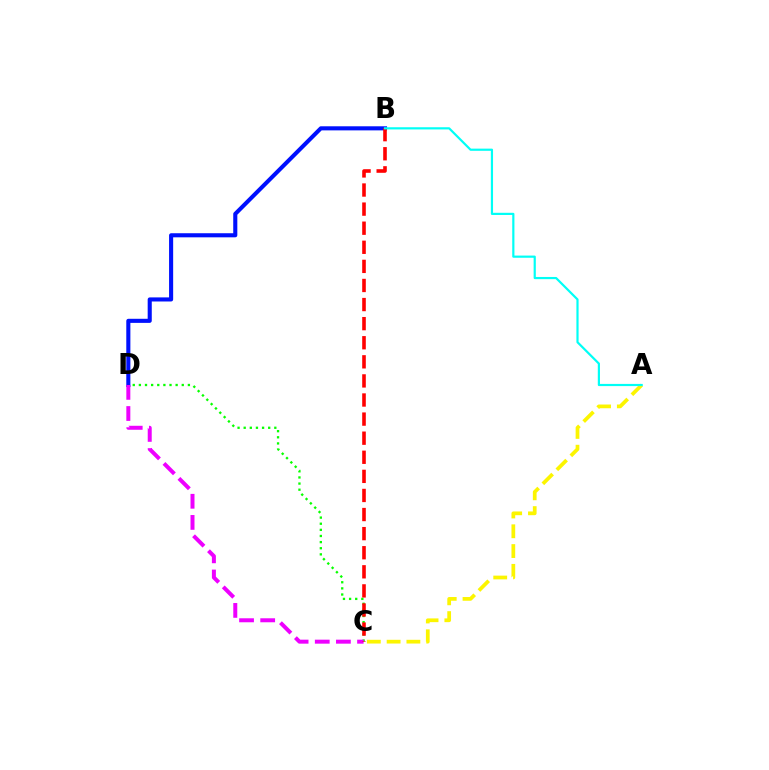{('A', 'C'): [{'color': '#fcf500', 'line_style': 'dashed', 'thickness': 2.69}], ('C', 'D'): [{'color': '#08ff00', 'line_style': 'dotted', 'thickness': 1.66}, {'color': '#ee00ff', 'line_style': 'dashed', 'thickness': 2.87}], ('B', 'D'): [{'color': '#0010ff', 'line_style': 'solid', 'thickness': 2.94}], ('B', 'C'): [{'color': '#ff0000', 'line_style': 'dashed', 'thickness': 2.59}], ('A', 'B'): [{'color': '#00fff6', 'line_style': 'solid', 'thickness': 1.58}]}